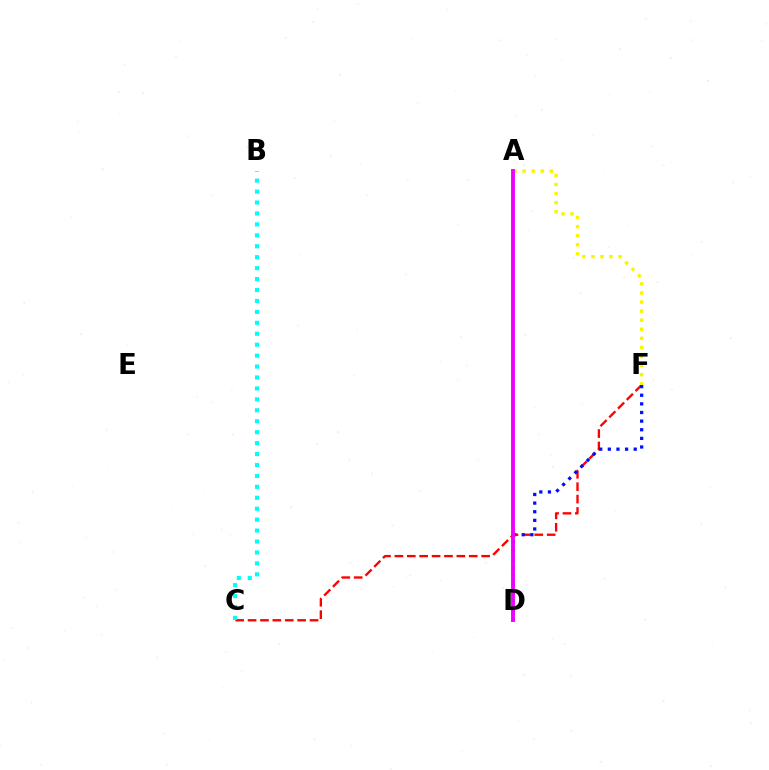{('C', 'F'): [{'color': '#ff0000', 'line_style': 'dashed', 'thickness': 1.68}], ('D', 'F'): [{'color': '#0010ff', 'line_style': 'dotted', 'thickness': 2.34}], ('A', 'F'): [{'color': '#fcf500', 'line_style': 'dotted', 'thickness': 2.47}], ('B', 'C'): [{'color': '#00fff6', 'line_style': 'dotted', 'thickness': 2.97}], ('A', 'D'): [{'color': '#08ff00', 'line_style': 'solid', 'thickness': 1.52}, {'color': '#ee00ff', 'line_style': 'solid', 'thickness': 2.8}]}